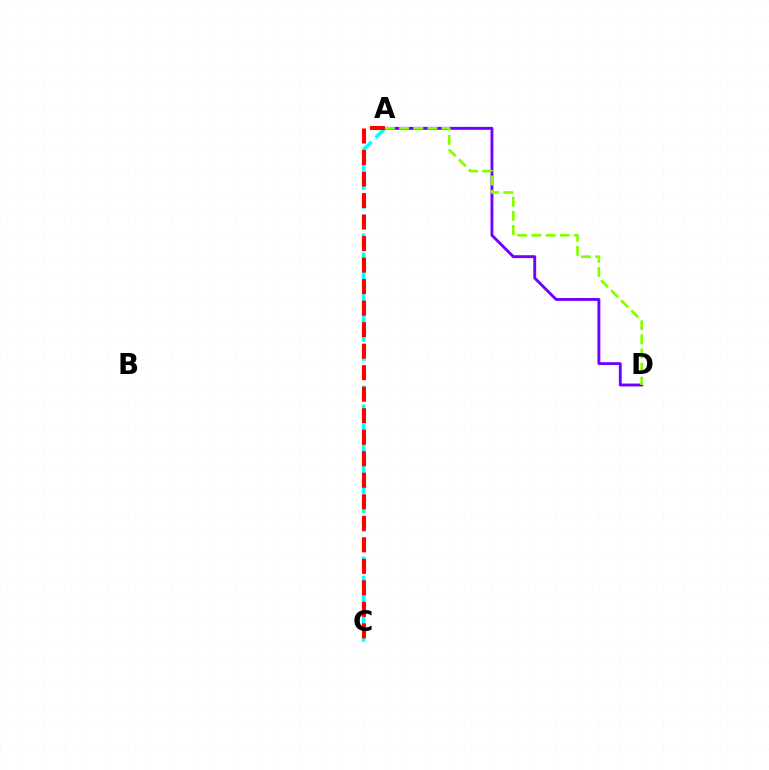{('A', 'C'): [{'color': '#00fff6', 'line_style': 'dashed', 'thickness': 2.58}, {'color': '#ff0000', 'line_style': 'dashed', 'thickness': 2.92}], ('A', 'D'): [{'color': '#7200ff', 'line_style': 'solid', 'thickness': 2.08}, {'color': '#84ff00', 'line_style': 'dashed', 'thickness': 1.92}]}